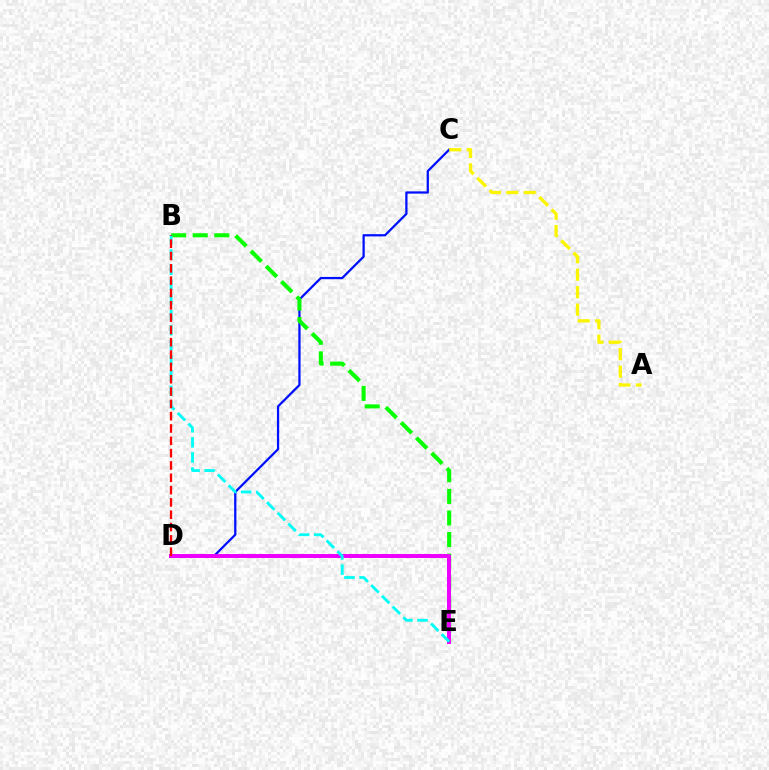{('C', 'D'): [{'color': '#0010ff', 'line_style': 'solid', 'thickness': 1.63}], ('B', 'E'): [{'color': '#08ff00', 'line_style': 'dashed', 'thickness': 2.93}, {'color': '#00fff6', 'line_style': 'dashed', 'thickness': 2.05}], ('D', 'E'): [{'color': '#ee00ff', 'line_style': 'solid', 'thickness': 2.86}], ('A', 'C'): [{'color': '#fcf500', 'line_style': 'dashed', 'thickness': 2.37}], ('B', 'D'): [{'color': '#ff0000', 'line_style': 'dashed', 'thickness': 1.67}]}